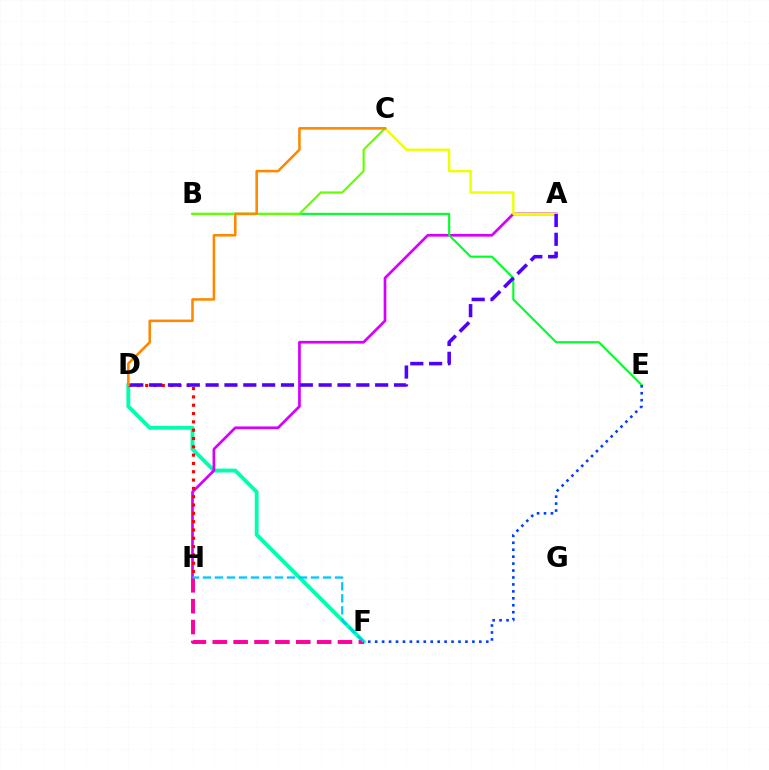{('D', 'F'): [{'color': '#00ffaf', 'line_style': 'solid', 'thickness': 2.78}], ('A', 'H'): [{'color': '#d600ff', 'line_style': 'solid', 'thickness': 1.95}], ('D', 'H'): [{'color': '#ff0000', 'line_style': 'dotted', 'thickness': 2.26}], ('B', 'E'): [{'color': '#00ff27', 'line_style': 'solid', 'thickness': 1.53}], ('A', 'C'): [{'color': '#eeff00', 'line_style': 'solid', 'thickness': 1.7}], ('B', 'C'): [{'color': '#66ff00', 'line_style': 'solid', 'thickness': 1.56}], ('F', 'H'): [{'color': '#ff00a0', 'line_style': 'dashed', 'thickness': 2.84}, {'color': '#00c7ff', 'line_style': 'dashed', 'thickness': 1.63}], ('E', 'F'): [{'color': '#003fff', 'line_style': 'dotted', 'thickness': 1.89}], ('C', 'D'): [{'color': '#ff8800', 'line_style': 'solid', 'thickness': 1.84}], ('A', 'D'): [{'color': '#4f00ff', 'line_style': 'dashed', 'thickness': 2.56}]}